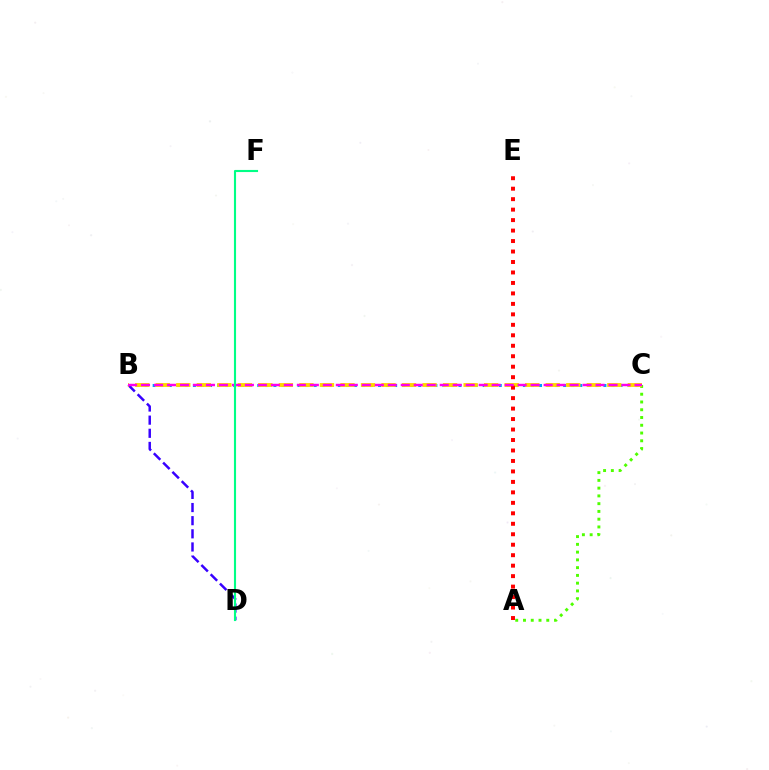{('B', 'C'): [{'color': '#009eff', 'line_style': 'dotted', 'thickness': 2.19}, {'color': '#ffd500', 'line_style': 'dashed', 'thickness': 2.79}, {'color': '#ff00ed', 'line_style': 'dashed', 'thickness': 1.76}], ('A', 'C'): [{'color': '#4fff00', 'line_style': 'dotted', 'thickness': 2.11}], ('B', 'D'): [{'color': '#3700ff', 'line_style': 'dashed', 'thickness': 1.78}], ('A', 'E'): [{'color': '#ff0000', 'line_style': 'dotted', 'thickness': 2.85}], ('D', 'F'): [{'color': '#00ff86', 'line_style': 'solid', 'thickness': 1.52}]}